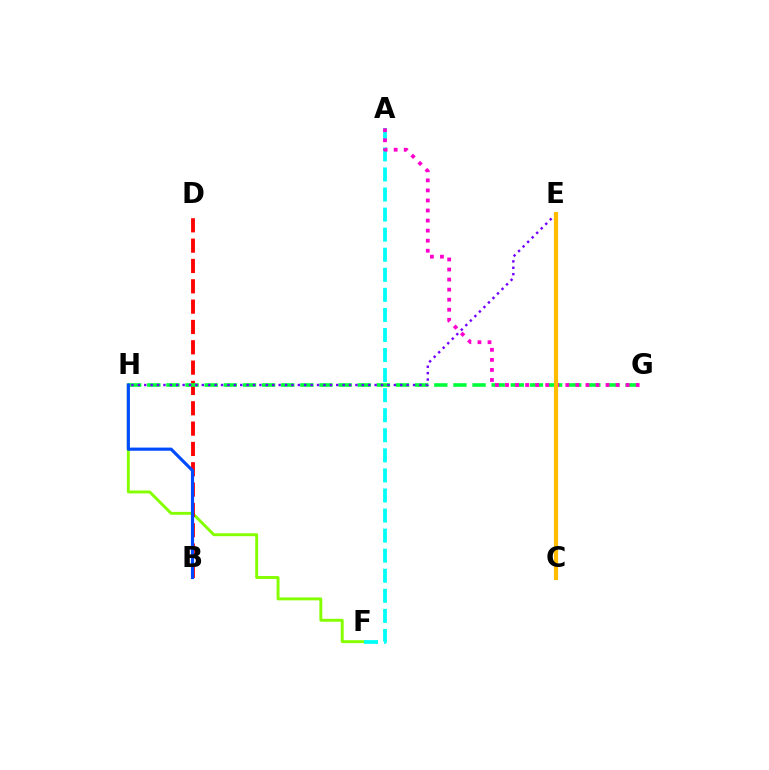{('F', 'H'): [{'color': '#84ff00', 'line_style': 'solid', 'thickness': 2.09}], ('B', 'D'): [{'color': '#ff0000', 'line_style': 'dashed', 'thickness': 2.76}], ('A', 'F'): [{'color': '#00fff6', 'line_style': 'dashed', 'thickness': 2.73}], ('G', 'H'): [{'color': '#00ff39', 'line_style': 'dashed', 'thickness': 2.6}], ('B', 'H'): [{'color': '#004bff', 'line_style': 'solid', 'thickness': 2.27}], ('A', 'G'): [{'color': '#ff00cf', 'line_style': 'dotted', 'thickness': 2.73}], ('E', 'H'): [{'color': '#7200ff', 'line_style': 'dotted', 'thickness': 1.74}], ('C', 'E'): [{'color': '#ffbd00', 'line_style': 'solid', 'thickness': 2.99}]}